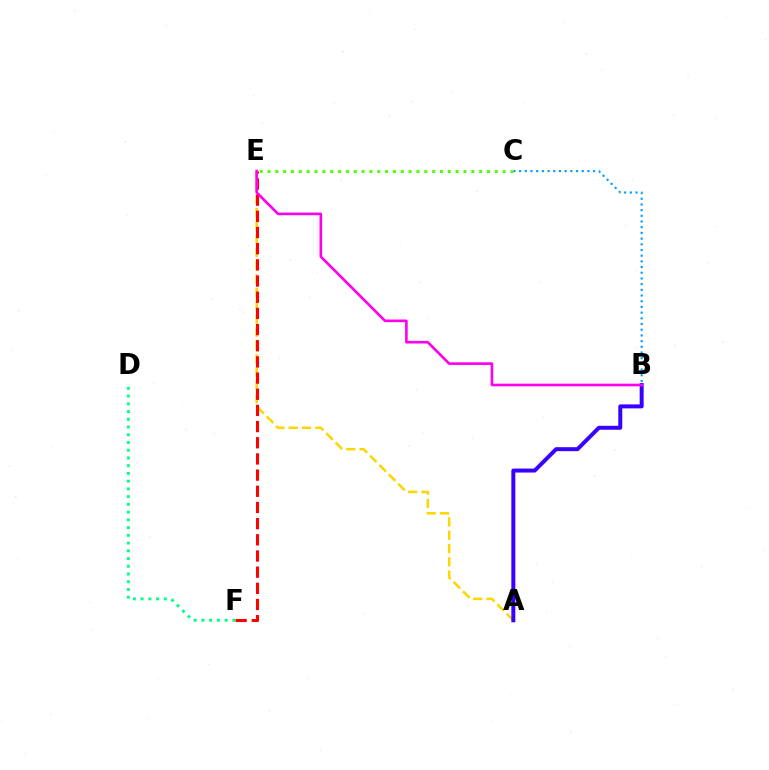{('A', 'E'): [{'color': '#ffd500', 'line_style': 'dashed', 'thickness': 1.8}], ('B', 'C'): [{'color': '#009eff', 'line_style': 'dotted', 'thickness': 1.55}], ('A', 'B'): [{'color': '#3700ff', 'line_style': 'solid', 'thickness': 2.86}], ('E', 'F'): [{'color': '#ff0000', 'line_style': 'dashed', 'thickness': 2.2}], ('D', 'F'): [{'color': '#00ff86', 'line_style': 'dotted', 'thickness': 2.1}], ('B', 'E'): [{'color': '#ff00ed', 'line_style': 'solid', 'thickness': 1.9}], ('C', 'E'): [{'color': '#4fff00', 'line_style': 'dotted', 'thickness': 2.13}]}